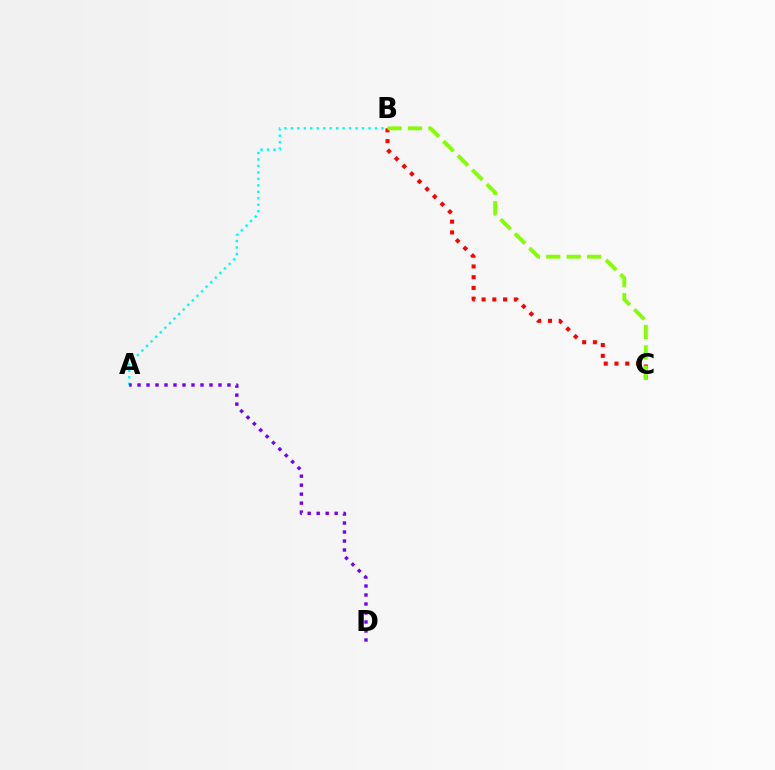{('B', 'C'): [{'color': '#ff0000', 'line_style': 'dotted', 'thickness': 2.92}, {'color': '#84ff00', 'line_style': 'dashed', 'thickness': 2.77}], ('A', 'B'): [{'color': '#00fff6', 'line_style': 'dotted', 'thickness': 1.76}], ('A', 'D'): [{'color': '#7200ff', 'line_style': 'dotted', 'thickness': 2.44}]}